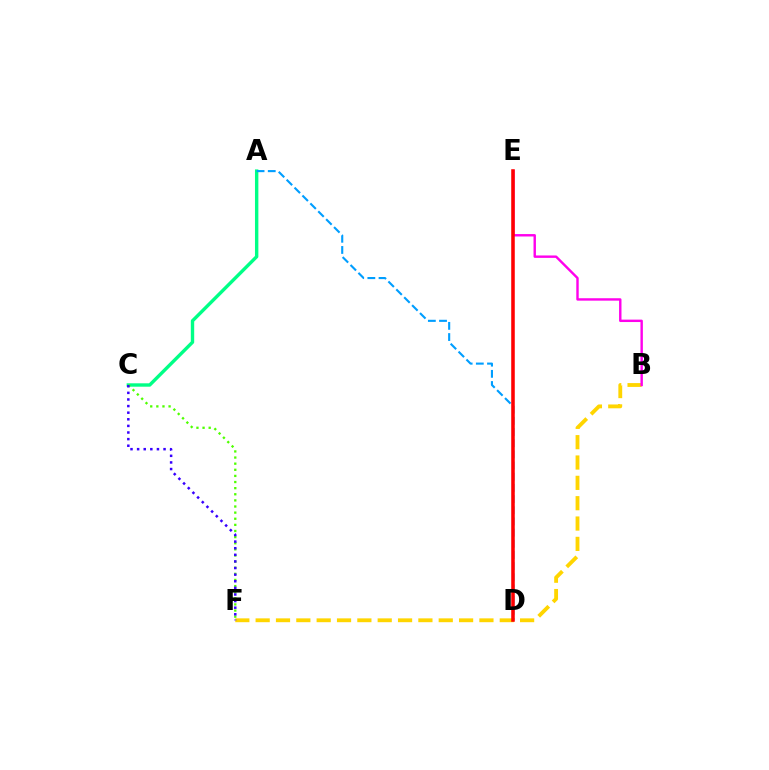{('B', 'F'): [{'color': '#ffd500', 'line_style': 'dashed', 'thickness': 2.76}], ('A', 'C'): [{'color': '#00ff86', 'line_style': 'solid', 'thickness': 2.44}], ('A', 'D'): [{'color': '#009eff', 'line_style': 'dashed', 'thickness': 1.52}], ('C', 'F'): [{'color': '#4fff00', 'line_style': 'dotted', 'thickness': 1.66}, {'color': '#3700ff', 'line_style': 'dotted', 'thickness': 1.8}], ('B', 'E'): [{'color': '#ff00ed', 'line_style': 'solid', 'thickness': 1.74}], ('D', 'E'): [{'color': '#ff0000', 'line_style': 'solid', 'thickness': 2.55}]}